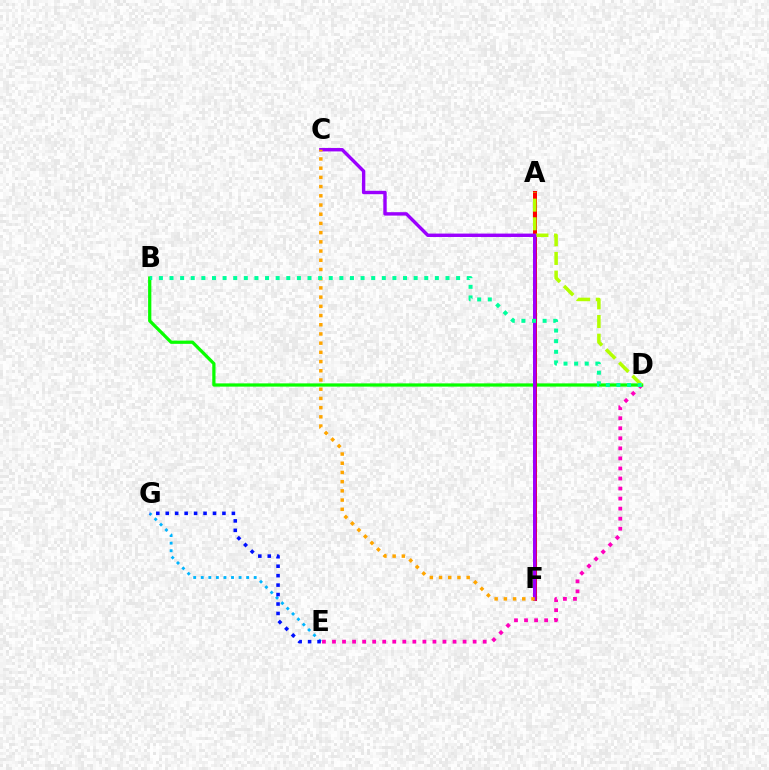{('D', 'E'): [{'color': '#ff00bd', 'line_style': 'dotted', 'thickness': 2.73}], ('B', 'D'): [{'color': '#08ff00', 'line_style': 'solid', 'thickness': 2.33}, {'color': '#00ff9d', 'line_style': 'dotted', 'thickness': 2.88}], ('E', 'G'): [{'color': '#00b5ff', 'line_style': 'dotted', 'thickness': 2.06}, {'color': '#0010ff', 'line_style': 'dotted', 'thickness': 2.57}], ('A', 'F'): [{'color': '#ff0000', 'line_style': 'solid', 'thickness': 2.89}], ('A', 'D'): [{'color': '#b3ff00', 'line_style': 'dashed', 'thickness': 2.54}], ('C', 'F'): [{'color': '#9b00ff', 'line_style': 'solid', 'thickness': 2.45}, {'color': '#ffa500', 'line_style': 'dotted', 'thickness': 2.5}]}